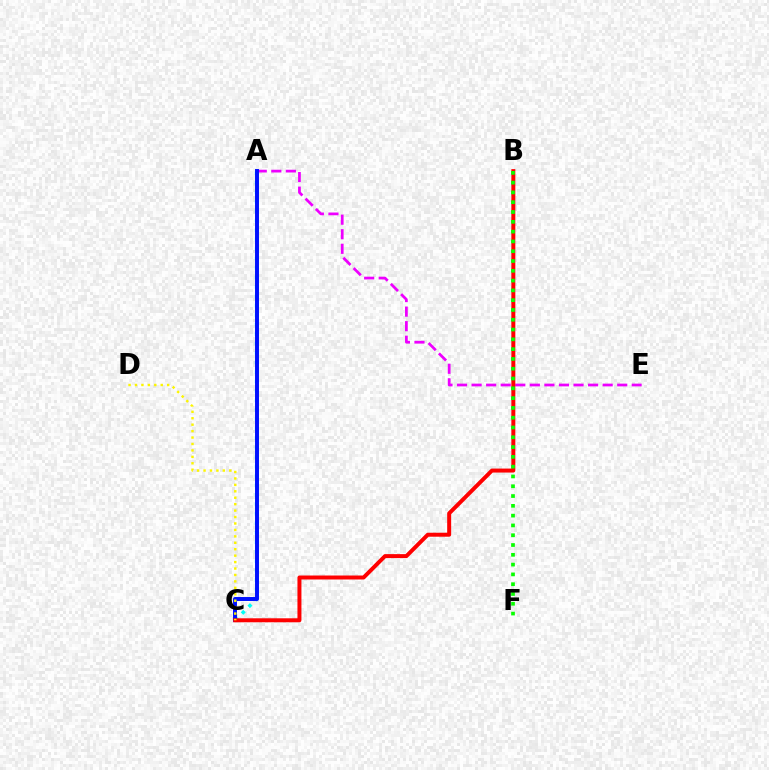{('A', 'E'): [{'color': '#ee00ff', 'line_style': 'dashed', 'thickness': 1.98}], ('A', 'C'): [{'color': '#00fff6', 'line_style': 'dotted', 'thickness': 2.57}, {'color': '#0010ff', 'line_style': 'solid', 'thickness': 2.84}], ('B', 'C'): [{'color': '#ff0000', 'line_style': 'solid', 'thickness': 2.86}], ('C', 'D'): [{'color': '#fcf500', 'line_style': 'dotted', 'thickness': 1.75}], ('B', 'F'): [{'color': '#08ff00', 'line_style': 'dotted', 'thickness': 2.66}]}